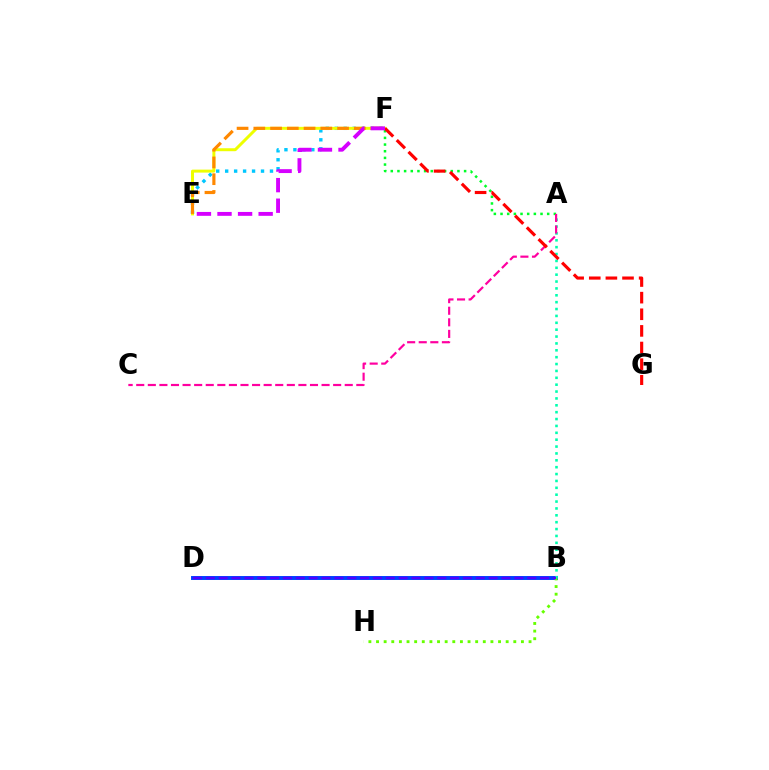{('B', 'D'): [{'color': '#003fff', 'line_style': 'solid', 'thickness': 2.83}, {'color': '#4f00ff', 'line_style': 'dashed', 'thickness': 1.75}], ('B', 'H'): [{'color': '#66ff00', 'line_style': 'dotted', 'thickness': 2.07}], ('A', 'B'): [{'color': '#00ffaf', 'line_style': 'dotted', 'thickness': 1.87}], ('E', 'F'): [{'color': '#00c7ff', 'line_style': 'dotted', 'thickness': 2.43}, {'color': '#eeff00', 'line_style': 'solid', 'thickness': 2.14}, {'color': '#ff8800', 'line_style': 'dashed', 'thickness': 2.28}, {'color': '#d600ff', 'line_style': 'dashed', 'thickness': 2.8}], ('A', 'F'): [{'color': '#00ff27', 'line_style': 'dotted', 'thickness': 1.81}], ('A', 'C'): [{'color': '#ff00a0', 'line_style': 'dashed', 'thickness': 1.57}], ('F', 'G'): [{'color': '#ff0000', 'line_style': 'dashed', 'thickness': 2.26}]}